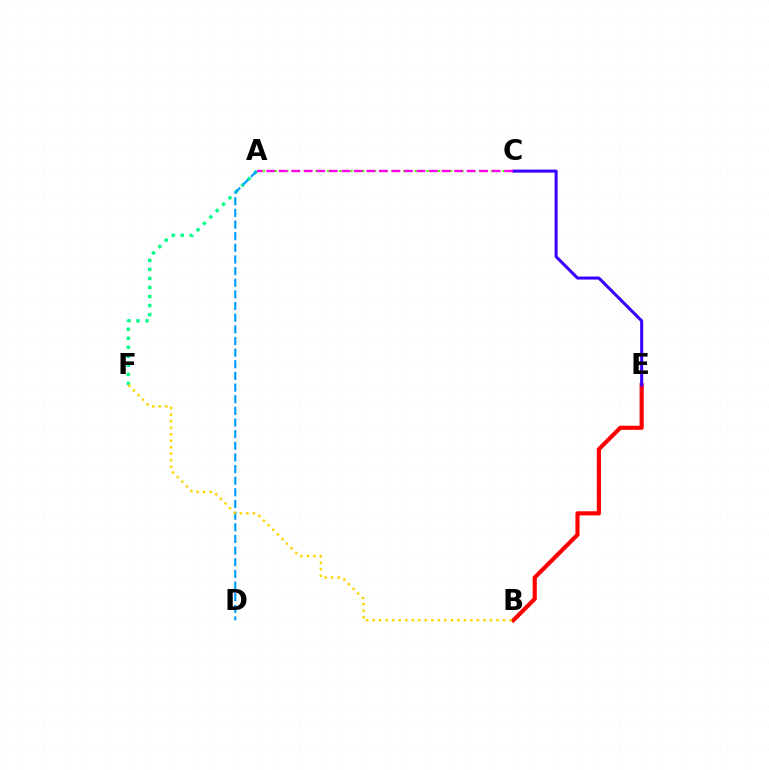{('B', 'E'): [{'color': '#ff0000', 'line_style': 'solid', 'thickness': 2.99}], ('C', 'E'): [{'color': '#3700ff', 'line_style': 'solid', 'thickness': 2.18}], ('A', 'F'): [{'color': '#00ff86', 'line_style': 'dotted', 'thickness': 2.45}], ('A', 'C'): [{'color': '#4fff00', 'line_style': 'dotted', 'thickness': 1.59}, {'color': '#ff00ed', 'line_style': 'dashed', 'thickness': 1.7}], ('A', 'D'): [{'color': '#009eff', 'line_style': 'dashed', 'thickness': 1.58}], ('B', 'F'): [{'color': '#ffd500', 'line_style': 'dotted', 'thickness': 1.77}]}